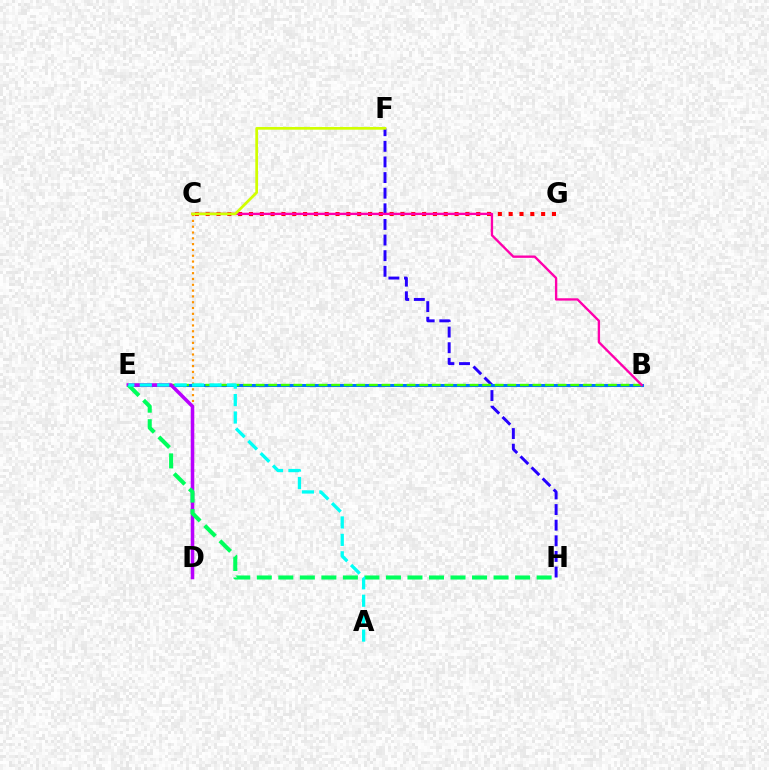{('C', 'D'): [{'color': '#ff9400', 'line_style': 'dotted', 'thickness': 1.58}], ('C', 'G'): [{'color': '#ff0000', 'line_style': 'dotted', 'thickness': 2.94}], ('F', 'H'): [{'color': '#2500ff', 'line_style': 'dashed', 'thickness': 2.12}], ('B', 'E'): [{'color': '#0074ff', 'line_style': 'solid', 'thickness': 2.18}, {'color': '#3dff00', 'line_style': 'dashed', 'thickness': 1.71}], ('D', 'E'): [{'color': '#b900ff', 'line_style': 'solid', 'thickness': 2.55}], ('B', 'C'): [{'color': '#ff00ac', 'line_style': 'solid', 'thickness': 1.7}], ('E', 'H'): [{'color': '#00ff5c', 'line_style': 'dashed', 'thickness': 2.92}], ('A', 'E'): [{'color': '#00fff6', 'line_style': 'dashed', 'thickness': 2.37}], ('C', 'F'): [{'color': '#d1ff00', 'line_style': 'solid', 'thickness': 1.95}]}